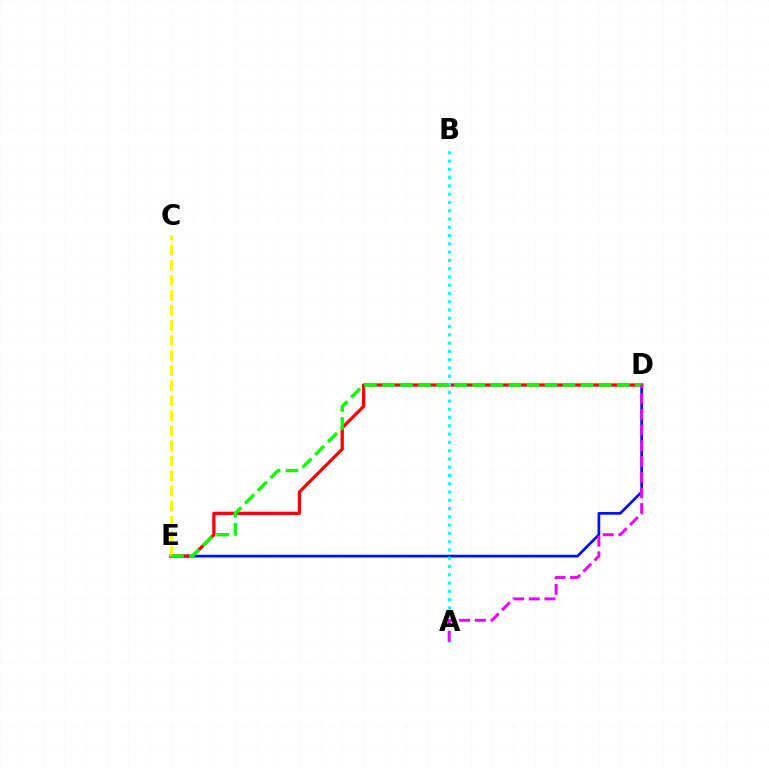{('D', 'E'): [{'color': '#0010ff', 'line_style': 'solid', 'thickness': 1.97}, {'color': '#ff0000', 'line_style': 'solid', 'thickness': 2.34}, {'color': '#08ff00', 'line_style': 'dashed', 'thickness': 2.45}], ('A', 'B'): [{'color': '#00fff6', 'line_style': 'dotted', 'thickness': 2.25}], ('C', 'E'): [{'color': '#fcf500', 'line_style': 'dashed', 'thickness': 2.05}], ('A', 'D'): [{'color': '#ee00ff', 'line_style': 'dashed', 'thickness': 2.13}]}